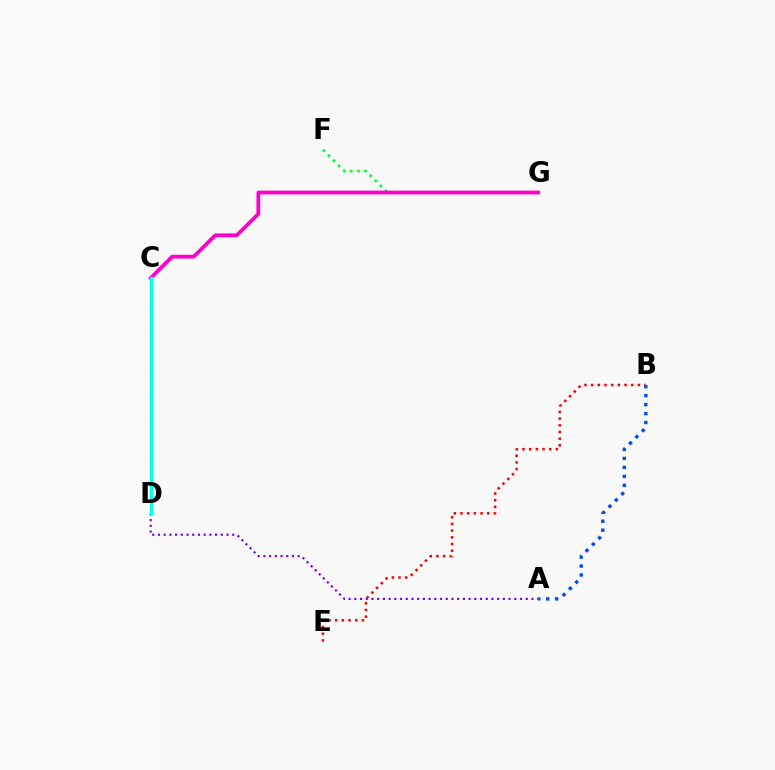{('C', 'D'): [{'color': '#ffbd00', 'line_style': 'dashed', 'thickness': 1.85}, {'color': '#84ff00', 'line_style': 'dashed', 'thickness': 1.72}, {'color': '#00fff6', 'line_style': 'solid', 'thickness': 2.35}], ('F', 'G'): [{'color': '#00ff39', 'line_style': 'dotted', 'thickness': 1.94}], ('A', 'D'): [{'color': '#7200ff', 'line_style': 'dotted', 'thickness': 1.55}], ('C', 'G'): [{'color': '#ff00cf', 'line_style': 'solid', 'thickness': 2.72}], ('A', 'B'): [{'color': '#004bff', 'line_style': 'dotted', 'thickness': 2.44}], ('B', 'E'): [{'color': '#ff0000', 'line_style': 'dotted', 'thickness': 1.82}]}